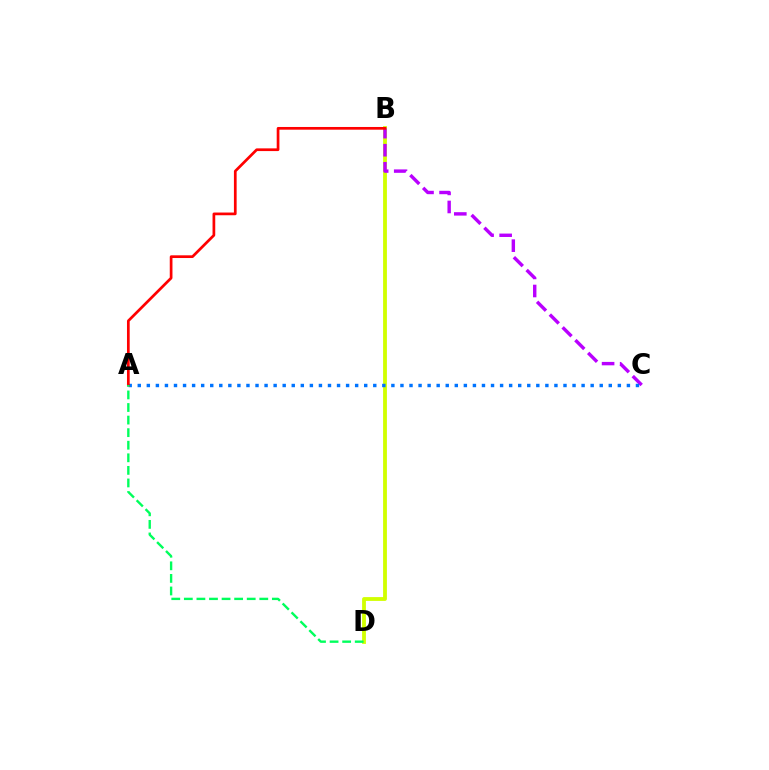{('B', 'D'): [{'color': '#d1ff00', 'line_style': 'solid', 'thickness': 2.74}], ('B', 'C'): [{'color': '#b900ff', 'line_style': 'dashed', 'thickness': 2.45}], ('A', 'C'): [{'color': '#0074ff', 'line_style': 'dotted', 'thickness': 2.46}], ('A', 'B'): [{'color': '#ff0000', 'line_style': 'solid', 'thickness': 1.95}], ('A', 'D'): [{'color': '#00ff5c', 'line_style': 'dashed', 'thickness': 1.71}]}